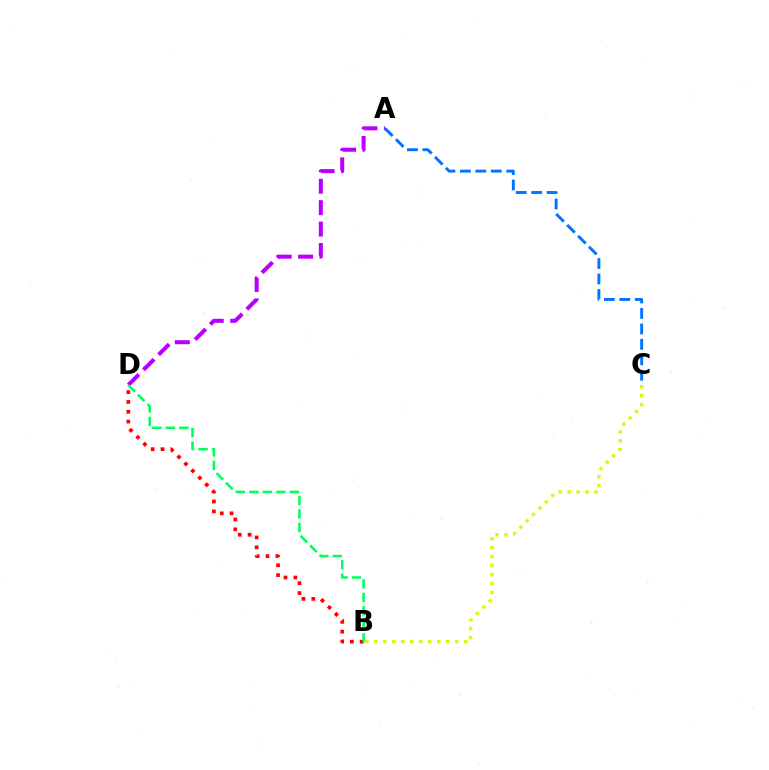{('B', 'C'): [{'color': '#d1ff00', 'line_style': 'dotted', 'thickness': 2.44}], ('B', 'D'): [{'color': '#ff0000', 'line_style': 'dotted', 'thickness': 2.67}, {'color': '#00ff5c', 'line_style': 'dashed', 'thickness': 1.84}], ('A', 'D'): [{'color': '#b900ff', 'line_style': 'dashed', 'thickness': 2.91}], ('A', 'C'): [{'color': '#0074ff', 'line_style': 'dashed', 'thickness': 2.1}]}